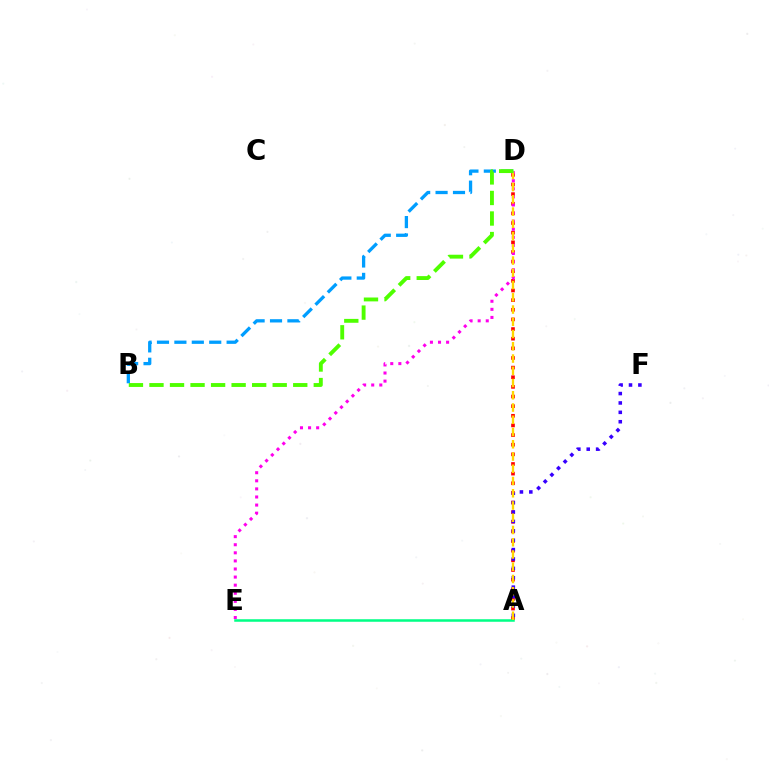{('A', 'D'): [{'color': '#ff0000', 'line_style': 'dotted', 'thickness': 2.62}, {'color': '#ffd500', 'line_style': 'dashed', 'thickness': 1.66}], ('D', 'E'): [{'color': '#ff00ed', 'line_style': 'dotted', 'thickness': 2.2}], ('A', 'E'): [{'color': '#00ff86', 'line_style': 'solid', 'thickness': 1.82}], ('A', 'F'): [{'color': '#3700ff', 'line_style': 'dotted', 'thickness': 2.55}], ('B', 'D'): [{'color': '#009eff', 'line_style': 'dashed', 'thickness': 2.37}, {'color': '#4fff00', 'line_style': 'dashed', 'thickness': 2.79}]}